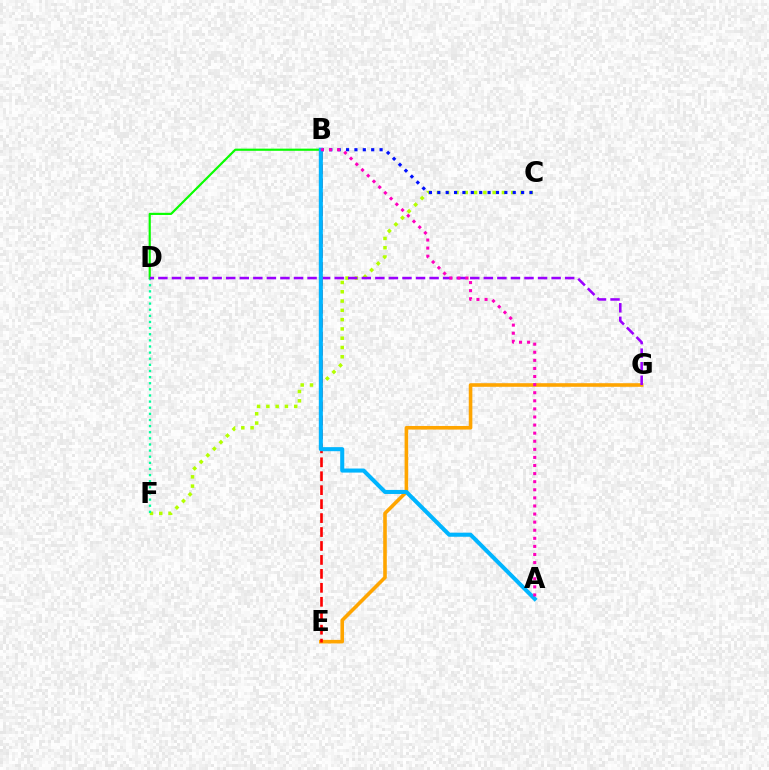{('C', 'F'): [{'color': '#b3ff00', 'line_style': 'dotted', 'thickness': 2.52}], ('B', 'C'): [{'color': '#0010ff', 'line_style': 'dotted', 'thickness': 2.28}], ('D', 'F'): [{'color': '#00ff9d', 'line_style': 'dotted', 'thickness': 1.66}], ('E', 'G'): [{'color': '#ffa500', 'line_style': 'solid', 'thickness': 2.59}], ('B', 'D'): [{'color': '#08ff00', 'line_style': 'solid', 'thickness': 1.56}], ('B', 'E'): [{'color': '#ff0000', 'line_style': 'dashed', 'thickness': 1.9}], ('D', 'G'): [{'color': '#9b00ff', 'line_style': 'dashed', 'thickness': 1.84}], ('A', 'B'): [{'color': '#00b5ff', 'line_style': 'solid', 'thickness': 2.92}, {'color': '#ff00bd', 'line_style': 'dotted', 'thickness': 2.2}]}